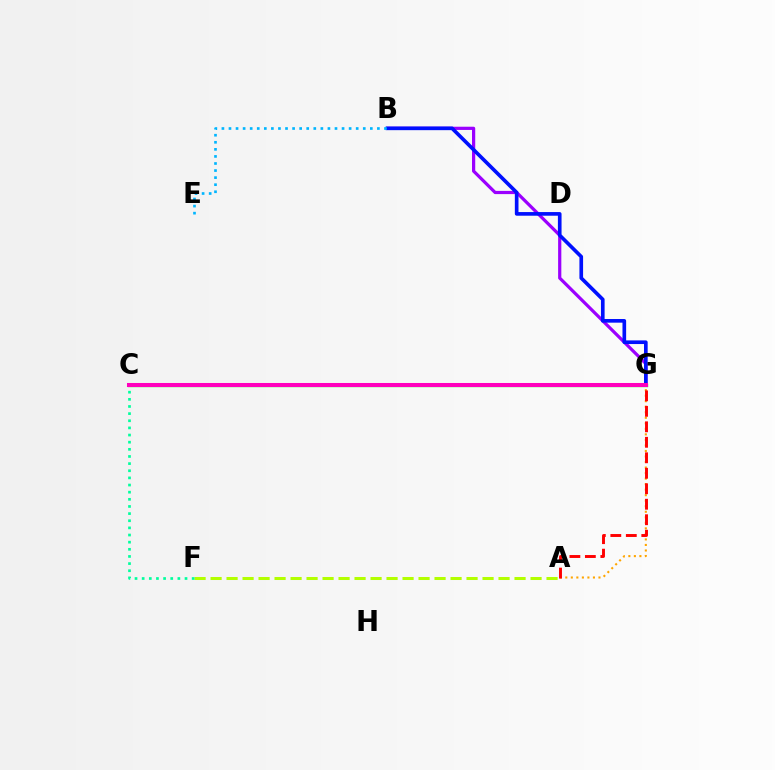{('A', 'G'): [{'color': '#ffa500', 'line_style': 'dotted', 'thickness': 1.5}, {'color': '#ff0000', 'line_style': 'dashed', 'thickness': 2.1}], ('B', 'G'): [{'color': '#9b00ff', 'line_style': 'solid', 'thickness': 2.31}, {'color': '#0010ff', 'line_style': 'solid', 'thickness': 2.63}], ('A', 'F'): [{'color': '#b3ff00', 'line_style': 'dashed', 'thickness': 2.17}], ('C', 'G'): [{'color': '#08ff00', 'line_style': 'solid', 'thickness': 2.37}, {'color': '#ff00bd', 'line_style': 'solid', 'thickness': 2.91}], ('B', 'E'): [{'color': '#00b5ff', 'line_style': 'dotted', 'thickness': 1.92}], ('C', 'F'): [{'color': '#00ff9d', 'line_style': 'dotted', 'thickness': 1.94}]}